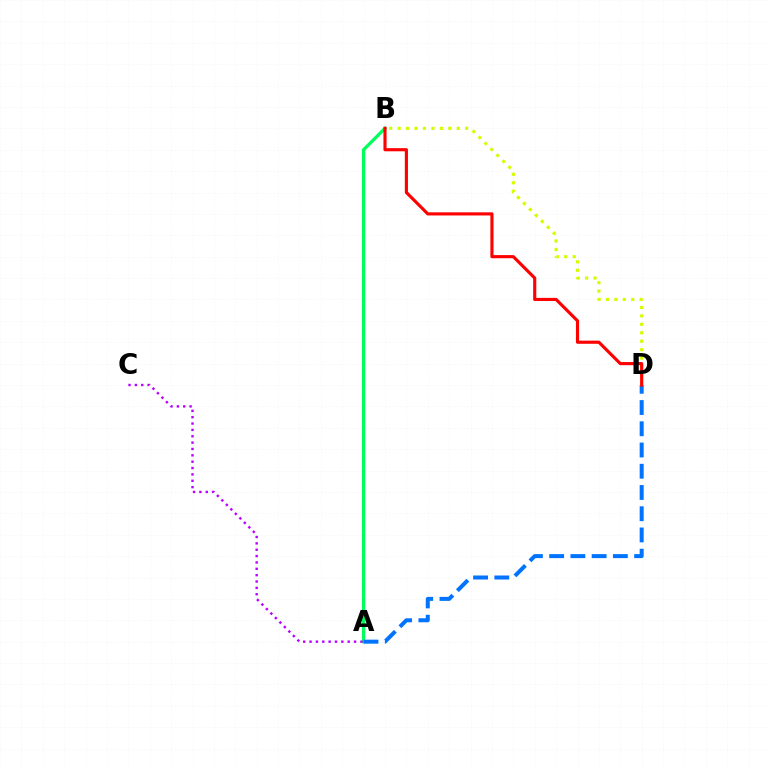{('A', 'B'): [{'color': '#00ff5c', 'line_style': 'solid', 'thickness': 2.34}], ('A', 'D'): [{'color': '#0074ff', 'line_style': 'dashed', 'thickness': 2.88}], ('B', 'D'): [{'color': '#d1ff00', 'line_style': 'dotted', 'thickness': 2.29}, {'color': '#ff0000', 'line_style': 'solid', 'thickness': 2.26}], ('A', 'C'): [{'color': '#b900ff', 'line_style': 'dotted', 'thickness': 1.73}]}